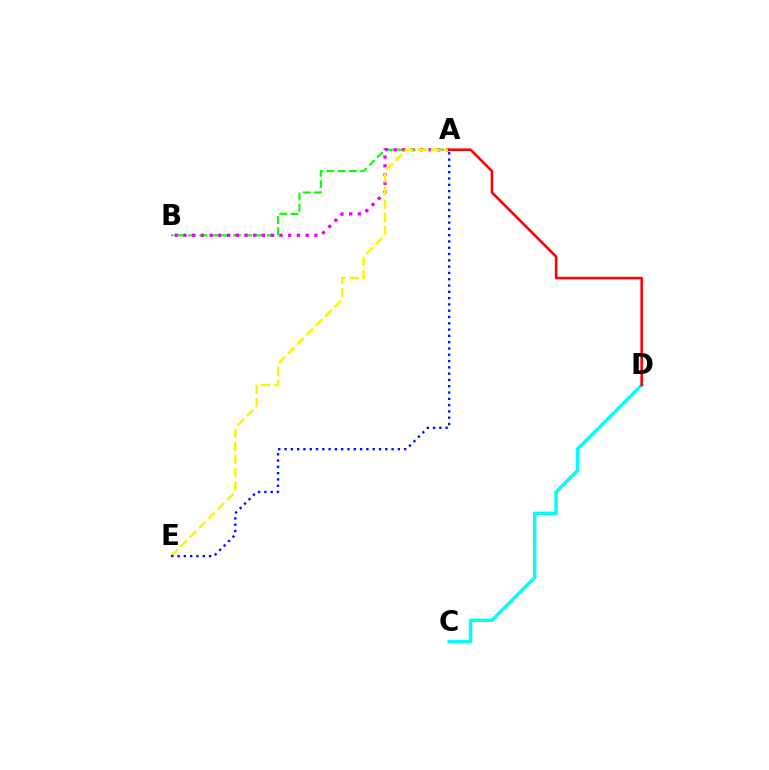{('A', 'B'): [{'color': '#08ff00', 'line_style': 'dashed', 'thickness': 1.53}, {'color': '#ee00ff', 'line_style': 'dotted', 'thickness': 2.37}], ('C', 'D'): [{'color': '#00fff6', 'line_style': 'solid', 'thickness': 2.49}], ('A', 'E'): [{'color': '#fcf500', 'line_style': 'dashed', 'thickness': 1.79}, {'color': '#0010ff', 'line_style': 'dotted', 'thickness': 1.71}], ('A', 'D'): [{'color': '#ff0000', 'line_style': 'solid', 'thickness': 1.85}]}